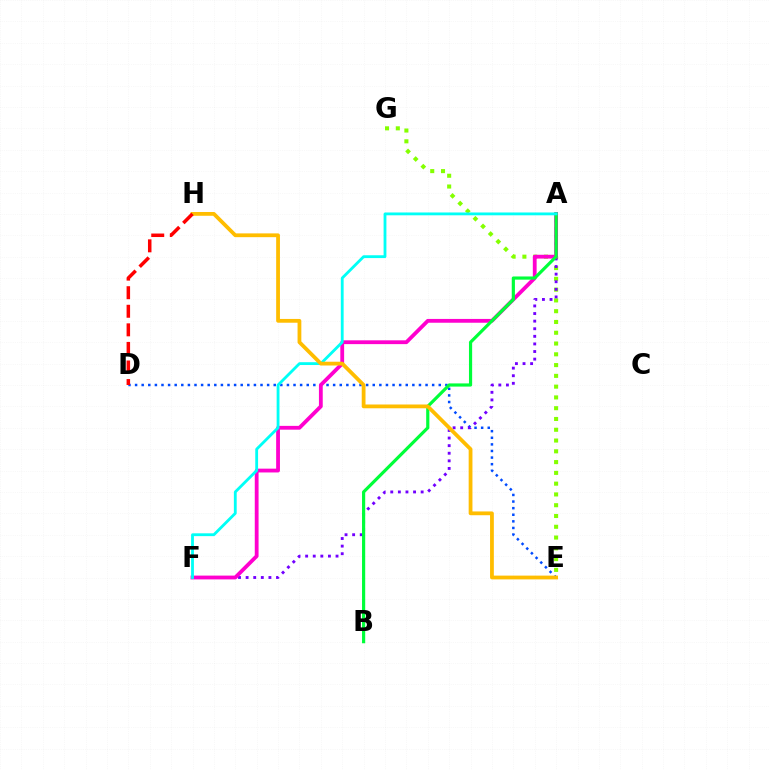{('D', 'E'): [{'color': '#004bff', 'line_style': 'dotted', 'thickness': 1.79}], ('E', 'G'): [{'color': '#84ff00', 'line_style': 'dotted', 'thickness': 2.93}], ('A', 'F'): [{'color': '#7200ff', 'line_style': 'dotted', 'thickness': 2.06}, {'color': '#ff00cf', 'line_style': 'solid', 'thickness': 2.74}, {'color': '#00fff6', 'line_style': 'solid', 'thickness': 2.03}], ('A', 'B'): [{'color': '#00ff39', 'line_style': 'solid', 'thickness': 2.29}], ('E', 'H'): [{'color': '#ffbd00', 'line_style': 'solid', 'thickness': 2.72}], ('D', 'H'): [{'color': '#ff0000', 'line_style': 'dashed', 'thickness': 2.52}]}